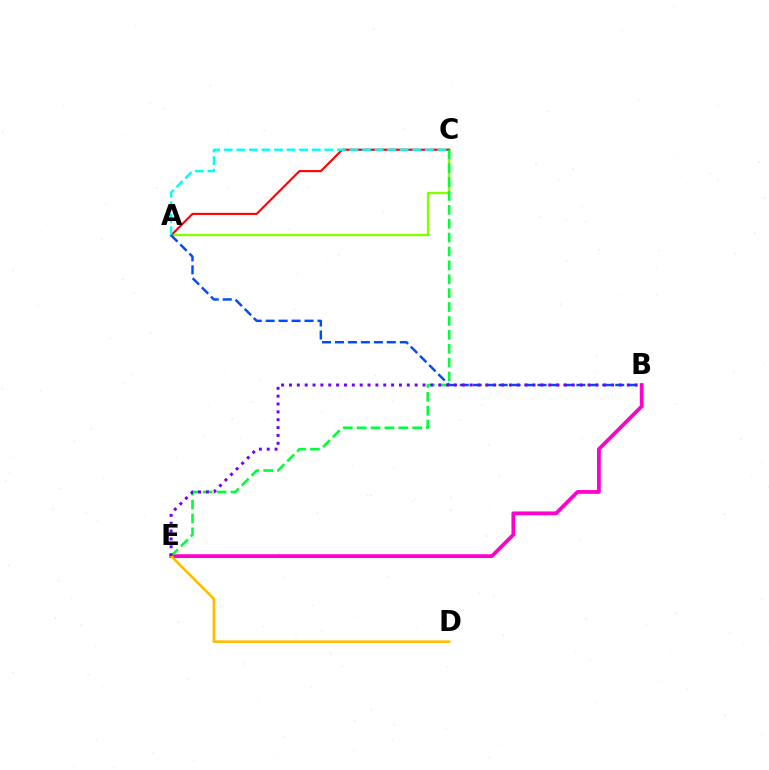{('A', 'C'): [{'color': '#84ff00', 'line_style': 'solid', 'thickness': 1.71}, {'color': '#ff0000', 'line_style': 'solid', 'thickness': 1.52}, {'color': '#00fff6', 'line_style': 'dashed', 'thickness': 1.71}], ('B', 'E'): [{'color': '#ff00cf', 'line_style': 'solid', 'thickness': 2.72}, {'color': '#7200ff', 'line_style': 'dotted', 'thickness': 2.13}], ('A', 'B'): [{'color': '#004bff', 'line_style': 'dashed', 'thickness': 1.76}], ('C', 'E'): [{'color': '#00ff39', 'line_style': 'dashed', 'thickness': 1.89}], ('D', 'E'): [{'color': '#ffbd00', 'line_style': 'solid', 'thickness': 1.86}]}